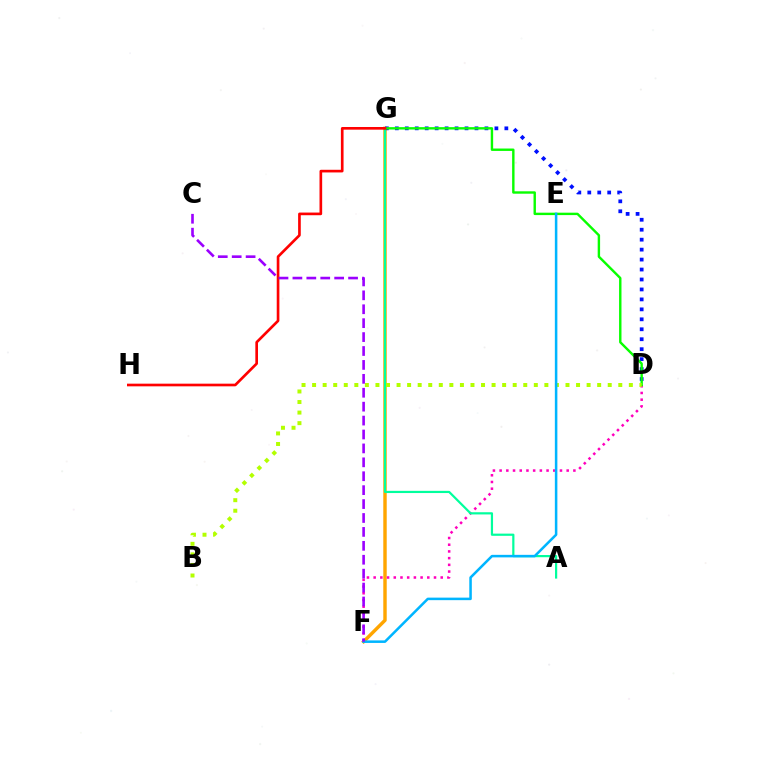{('F', 'G'): [{'color': '#ffa500', 'line_style': 'solid', 'thickness': 2.47}], ('D', 'G'): [{'color': '#0010ff', 'line_style': 'dotted', 'thickness': 2.7}, {'color': '#08ff00', 'line_style': 'solid', 'thickness': 1.73}], ('D', 'F'): [{'color': '#ff00bd', 'line_style': 'dotted', 'thickness': 1.82}], ('A', 'G'): [{'color': '#00ff9d', 'line_style': 'solid', 'thickness': 1.59}], ('B', 'D'): [{'color': '#b3ff00', 'line_style': 'dotted', 'thickness': 2.87}], ('E', 'F'): [{'color': '#00b5ff', 'line_style': 'solid', 'thickness': 1.82}], ('G', 'H'): [{'color': '#ff0000', 'line_style': 'solid', 'thickness': 1.92}], ('C', 'F'): [{'color': '#9b00ff', 'line_style': 'dashed', 'thickness': 1.89}]}